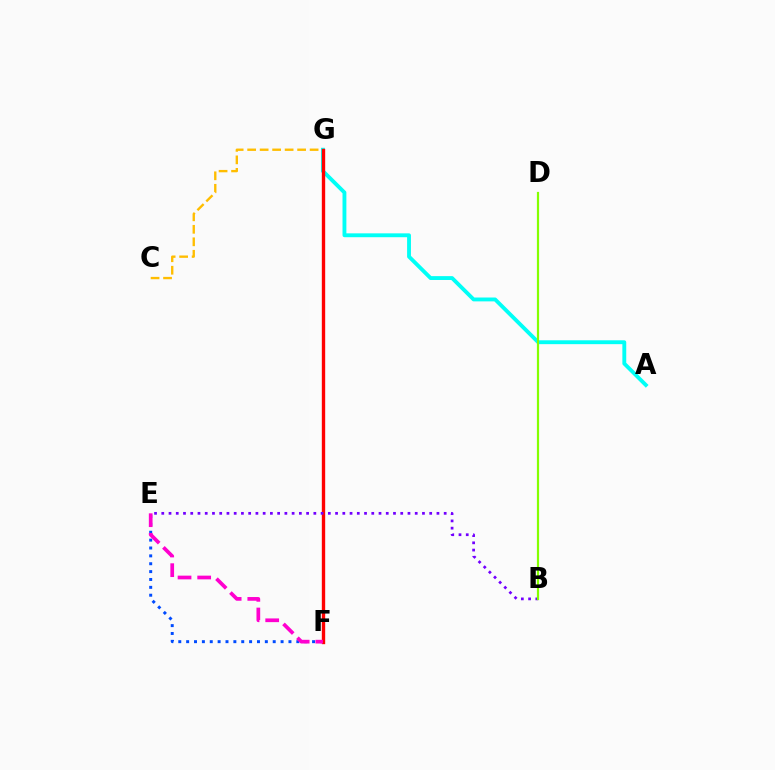{('E', 'F'): [{'color': '#004bff', 'line_style': 'dotted', 'thickness': 2.14}, {'color': '#ff00cf', 'line_style': 'dashed', 'thickness': 2.67}], ('C', 'G'): [{'color': '#ffbd00', 'line_style': 'dashed', 'thickness': 1.7}], ('A', 'G'): [{'color': '#00fff6', 'line_style': 'solid', 'thickness': 2.78}], ('F', 'G'): [{'color': '#00ff39', 'line_style': 'dashed', 'thickness': 2.09}, {'color': '#ff0000', 'line_style': 'solid', 'thickness': 2.42}], ('B', 'E'): [{'color': '#7200ff', 'line_style': 'dotted', 'thickness': 1.97}], ('B', 'D'): [{'color': '#84ff00', 'line_style': 'solid', 'thickness': 1.58}]}